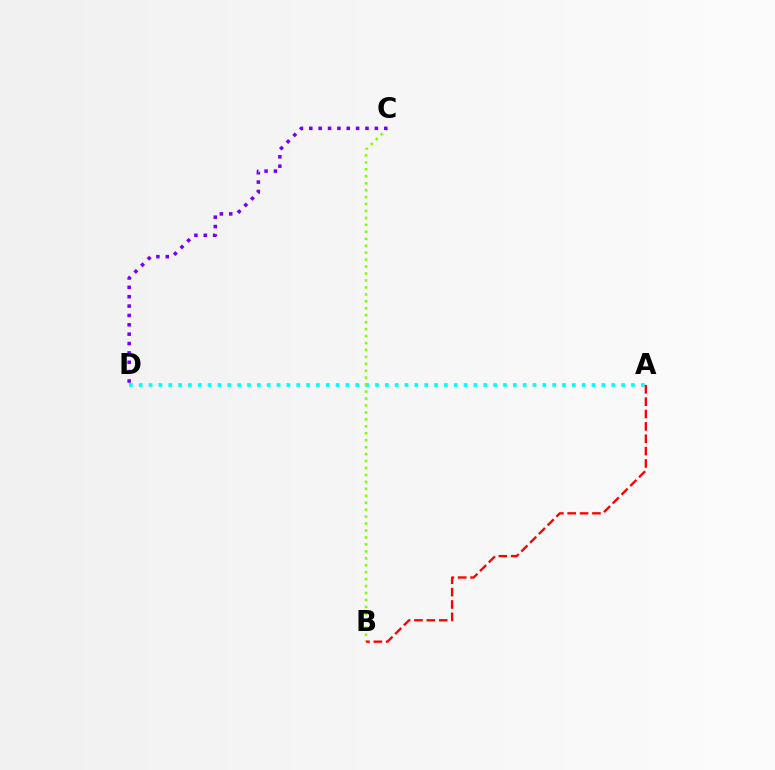{('A', 'D'): [{'color': '#00fff6', 'line_style': 'dotted', 'thickness': 2.67}], ('B', 'C'): [{'color': '#84ff00', 'line_style': 'dotted', 'thickness': 1.89}], ('A', 'B'): [{'color': '#ff0000', 'line_style': 'dashed', 'thickness': 1.68}], ('C', 'D'): [{'color': '#7200ff', 'line_style': 'dotted', 'thickness': 2.54}]}